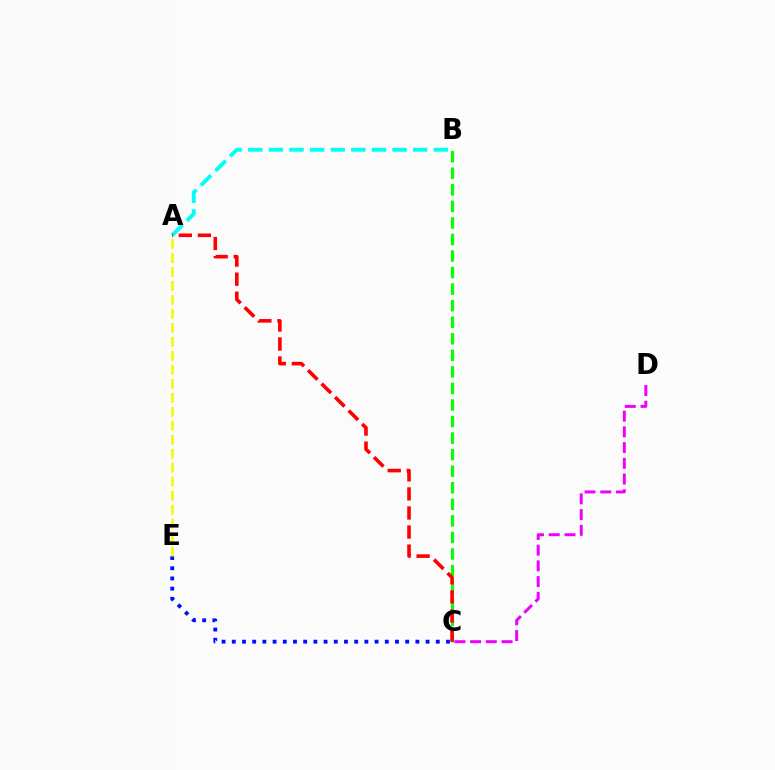{('A', 'B'): [{'color': '#00fff6', 'line_style': 'dashed', 'thickness': 2.8}], ('B', 'C'): [{'color': '#08ff00', 'line_style': 'dashed', 'thickness': 2.25}], ('C', 'E'): [{'color': '#0010ff', 'line_style': 'dotted', 'thickness': 2.77}], ('A', 'C'): [{'color': '#ff0000', 'line_style': 'dashed', 'thickness': 2.59}], ('C', 'D'): [{'color': '#ee00ff', 'line_style': 'dashed', 'thickness': 2.14}], ('A', 'E'): [{'color': '#fcf500', 'line_style': 'dashed', 'thickness': 1.9}]}